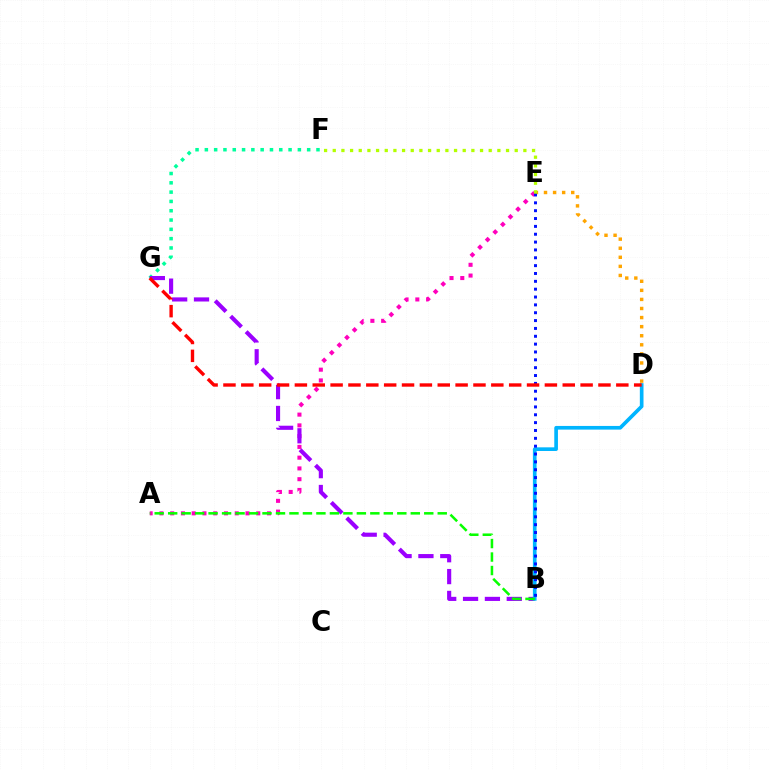{('A', 'E'): [{'color': '#ff00bd', 'line_style': 'dotted', 'thickness': 2.92}], ('F', 'G'): [{'color': '#00ff9d', 'line_style': 'dotted', 'thickness': 2.53}], ('B', 'G'): [{'color': '#9b00ff', 'line_style': 'dashed', 'thickness': 2.97}], ('B', 'D'): [{'color': '#00b5ff', 'line_style': 'solid', 'thickness': 2.64}], ('D', 'E'): [{'color': '#ffa500', 'line_style': 'dotted', 'thickness': 2.47}], ('B', 'E'): [{'color': '#0010ff', 'line_style': 'dotted', 'thickness': 2.13}], ('E', 'F'): [{'color': '#b3ff00', 'line_style': 'dotted', 'thickness': 2.35}], ('D', 'G'): [{'color': '#ff0000', 'line_style': 'dashed', 'thickness': 2.43}], ('A', 'B'): [{'color': '#08ff00', 'line_style': 'dashed', 'thickness': 1.83}]}